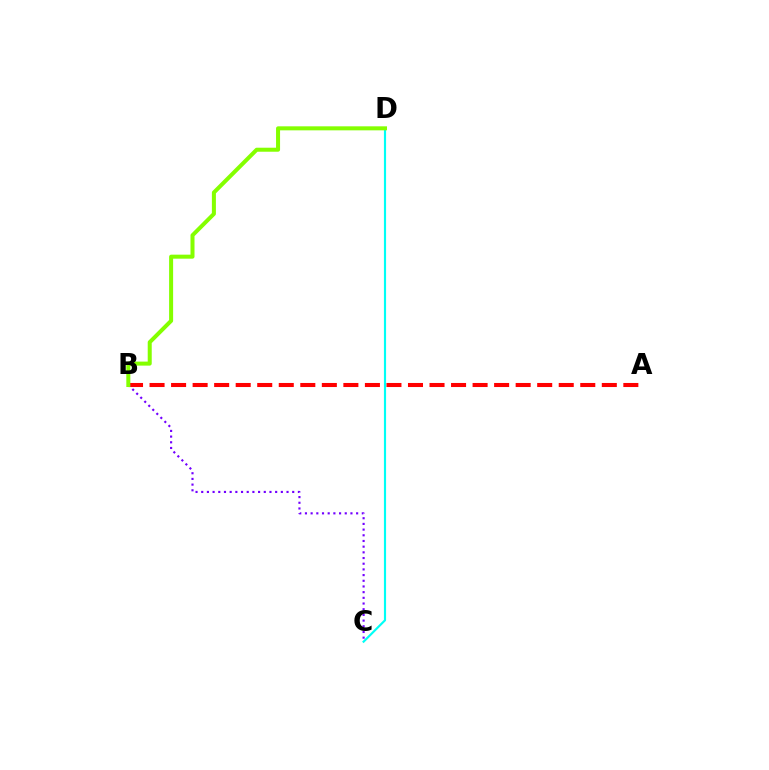{('A', 'B'): [{'color': '#ff0000', 'line_style': 'dashed', 'thickness': 2.93}], ('B', 'C'): [{'color': '#7200ff', 'line_style': 'dotted', 'thickness': 1.55}], ('C', 'D'): [{'color': '#00fff6', 'line_style': 'solid', 'thickness': 1.55}], ('B', 'D'): [{'color': '#84ff00', 'line_style': 'solid', 'thickness': 2.89}]}